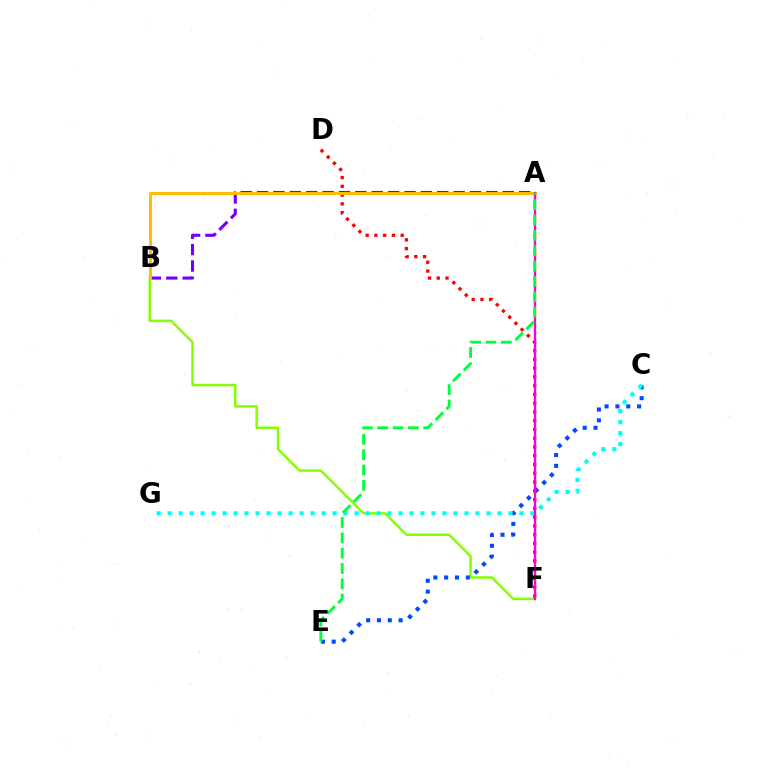{('B', 'F'): [{'color': '#84ff00', 'line_style': 'solid', 'thickness': 1.79}], ('C', 'E'): [{'color': '#004bff', 'line_style': 'dotted', 'thickness': 2.94}], ('D', 'F'): [{'color': '#ff0000', 'line_style': 'dotted', 'thickness': 2.38}], ('A', 'B'): [{'color': '#7200ff', 'line_style': 'dashed', 'thickness': 2.22}, {'color': '#ffbd00', 'line_style': 'solid', 'thickness': 2.12}], ('C', 'G'): [{'color': '#00fff6', 'line_style': 'dotted', 'thickness': 2.99}], ('A', 'F'): [{'color': '#ff00cf', 'line_style': 'solid', 'thickness': 1.71}], ('A', 'E'): [{'color': '#00ff39', 'line_style': 'dashed', 'thickness': 2.08}]}